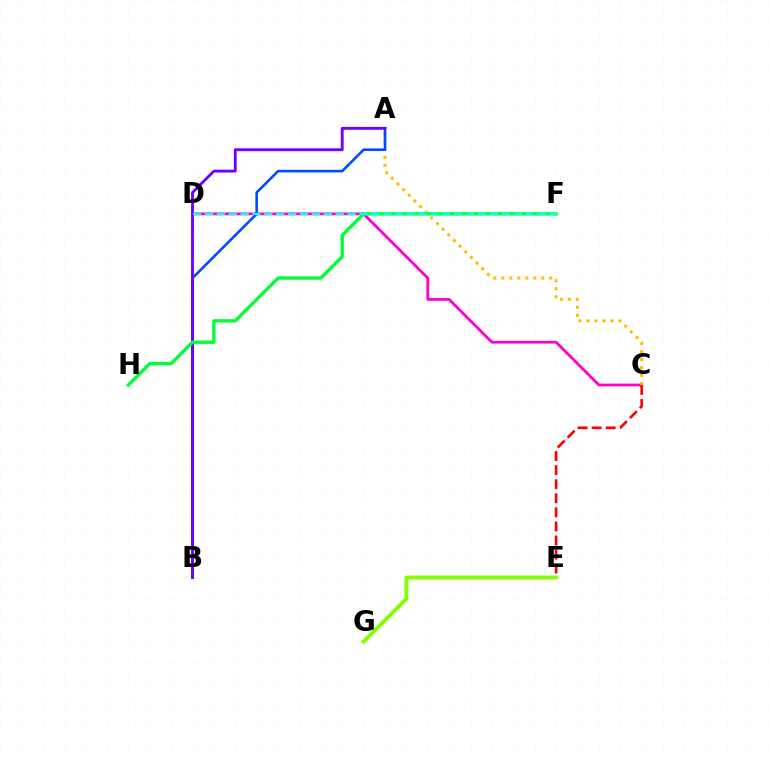{('E', 'G'): [{'color': '#84ff00', 'line_style': 'solid', 'thickness': 2.83}], ('C', 'D'): [{'color': '#ff00cf', 'line_style': 'solid', 'thickness': 2.01}], ('A', 'C'): [{'color': '#ffbd00', 'line_style': 'dotted', 'thickness': 2.17}], ('A', 'B'): [{'color': '#004bff', 'line_style': 'solid', 'thickness': 1.87}, {'color': '#7200ff', 'line_style': 'solid', 'thickness': 2.08}], ('F', 'H'): [{'color': '#00ff39', 'line_style': 'solid', 'thickness': 2.41}], ('D', 'F'): [{'color': '#00fff6', 'line_style': 'dashed', 'thickness': 1.61}], ('C', 'E'): [{'color': '#ff0000', 'line_style': 'dashed', 'thickness': 1.91}]}